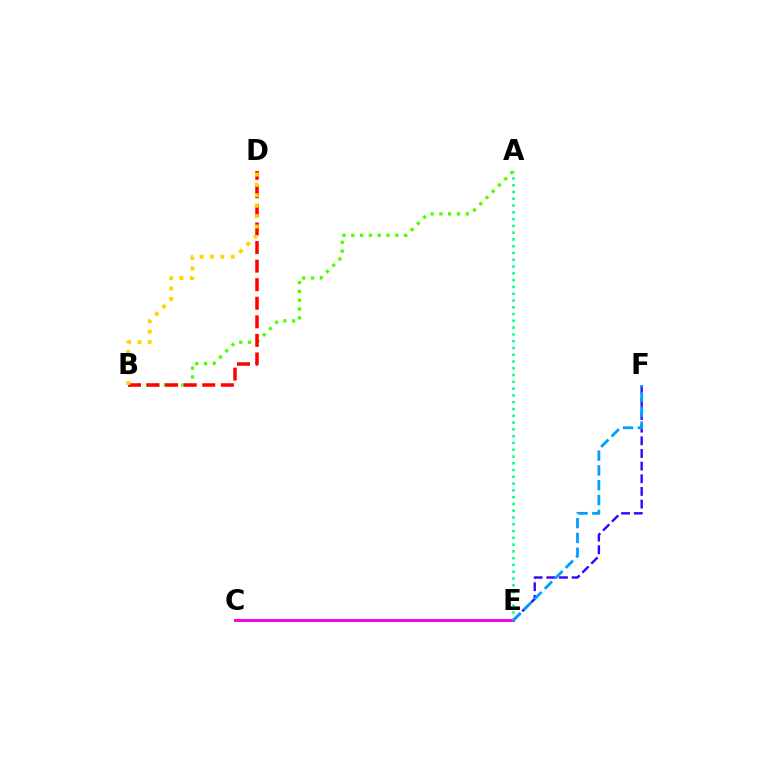{('C', 'E'): [{'color': '#ff00ed', 'line_style': 'solid', 'thickness': 2.14}], ('A', 'B'): [{'color': '#4fff00', 'line_style': 'dotted', 'thickness': 2.39}], ('E', 'F'): [{'color': '#3700ff', 'line_style': 'dashed', 'thickness': 1.72}, {'color': '#009eff', 'line_style': 'dashed', 'thickness': 2.01}], ('B', 'D'): [{'color': '#ff0000', 'line_style': 'dashed', 'thickness': 2.52}, {'color': '#ffd500', 'line_style': 'dotted', 'thickness': 2.82}], ('A', 'E'): [{'color': '#00ff86', 'line_style': 'dotted', 'thickness': 1.84}]}